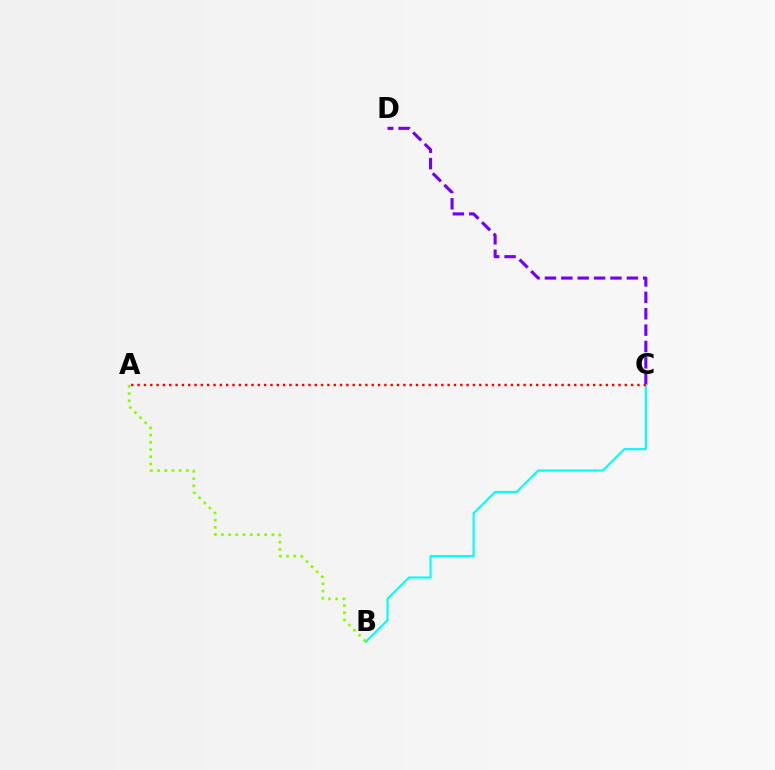{('C', 'D'): [{'color': '#7200ff', 'line_style': 'dashed', 'thickness': 2.23}], ('B', 'C'): [{'color': '#00fff6', 'line_style': 'solid', 'thickness': 1.53}], ('A', 'C'): [{'color': '#ff0000', 'line_style': 'dotted', 'thickness': 1.72}], ('A', 'B'): [{'color': '#84ff00', 'line_style': 'dotted', 'thickness': 1.96}]}